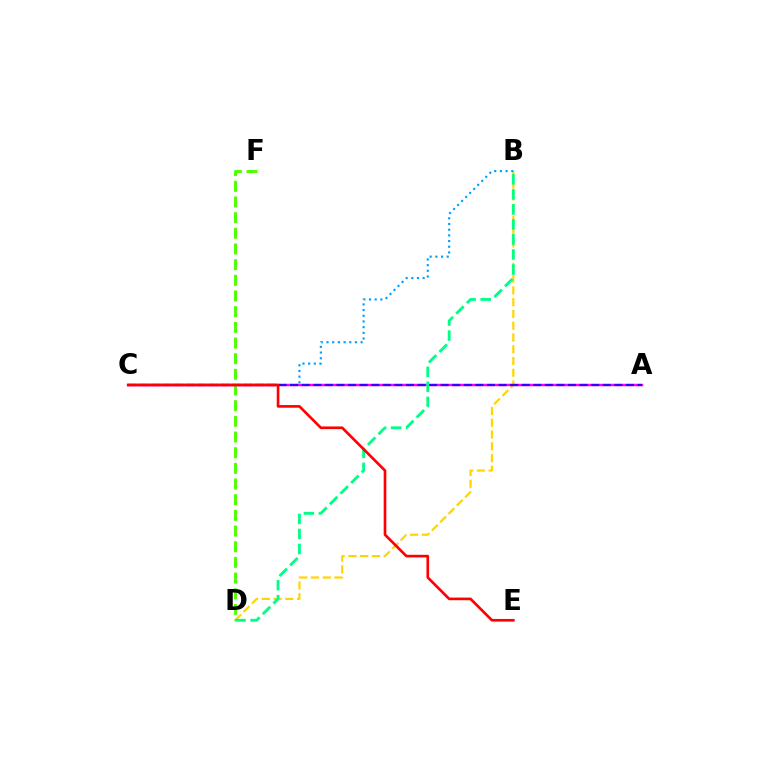{('B', 'D'): [{'color': '#ffd500', 'line_style': 'dashed', 'thickness': 1.6}, {'color': '#00ff86', 'line_style': 'dashed', 'thickness': 2.04}], ('A', 'C'): [{'color': '#ff00ed', 'line_style': 'solid', 'thickness': 1.74}, {'color': '#3700ff', 'line_style': 'dashed', 'thickness': 1.57}], ('B', 'C'): [{'color': '#009eff', 'line_style': 'dotted', 'thickness': 1.54}], ('D', 'F'): [{'color': '#4fff00', 'line_style': 'dashed', 'thickness': 2.13}], ('C', 'E'): [{'color': '#ff0000', 'line_style': 'solid', 'thickness': 1.91}]}